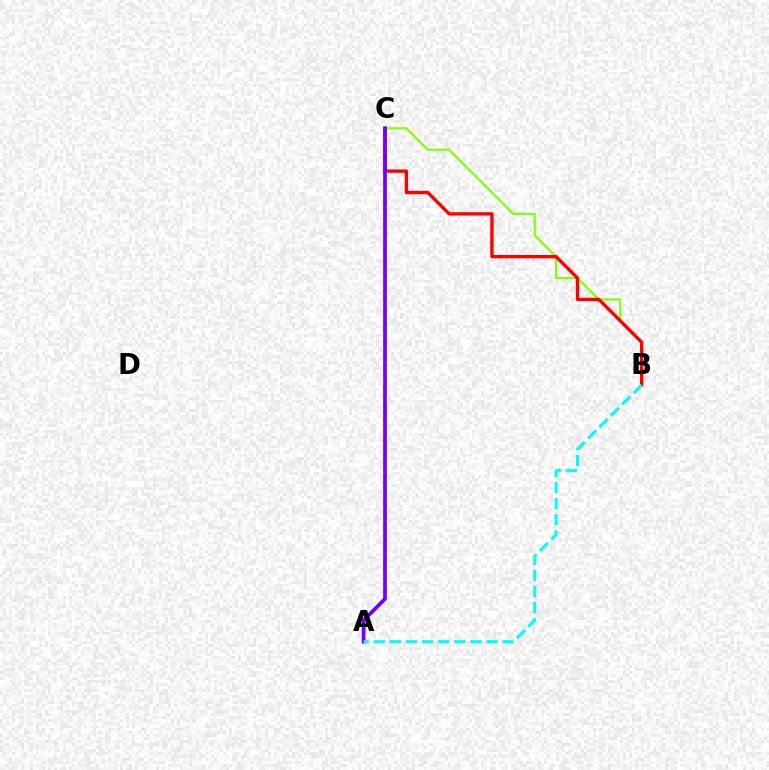{('B', 'C'): [{'color': '#84ff00', 'line_style': 'solid', 'thickness': 1.58}, {'color': '#ff0000', 'line_style': 'solid', 'thickness': 2.42}], ('A', 'C'): [{'color': '#7200ff', 'line_style': 'solid', 'thickness': 2.69}], ('A', 'B'): [{'color': '#00fff6', 'line_style': 'dashed', 'thickness': 2.19}]}